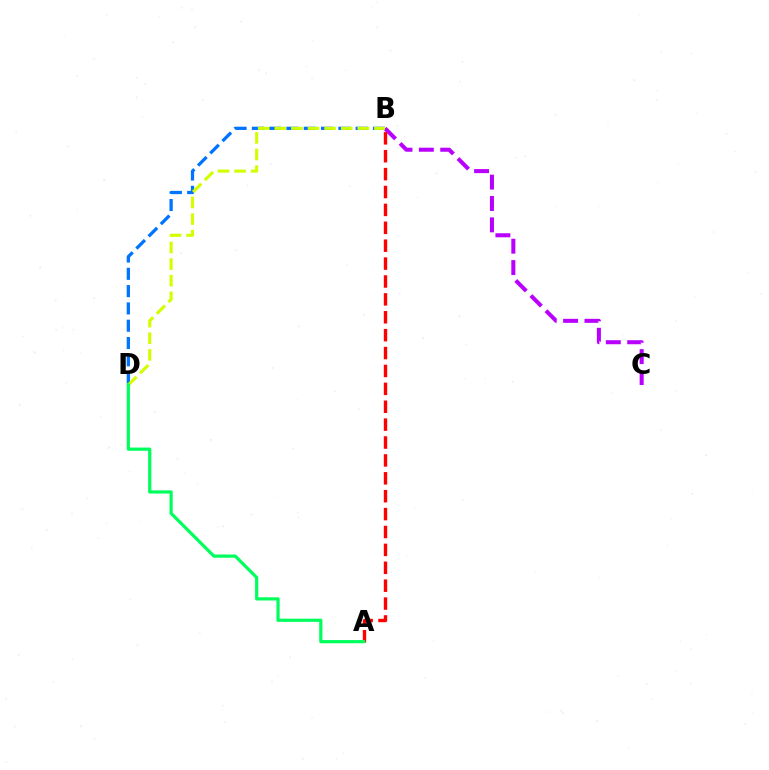{('B', 'D'): [{'color': '#0074ff', 'line_style': 'dashed', 'thickness': 2.35}, {'color': '#d1ff00', 'line_style': 'dashed', 'thickness': 2.26}], ('B', 'C'): [{'color': '#b900ff', 'line_style': 'dashed', 'thickness': 2.9}], ('A', 'B'): [{'color': '#ff0000', 'line_style': 'dashed', 'thickness': 2.43}], ('A', 'D'): [{'color': '#00ff5c', 'line_style': 'solid', 'thickness': 2.31}]}